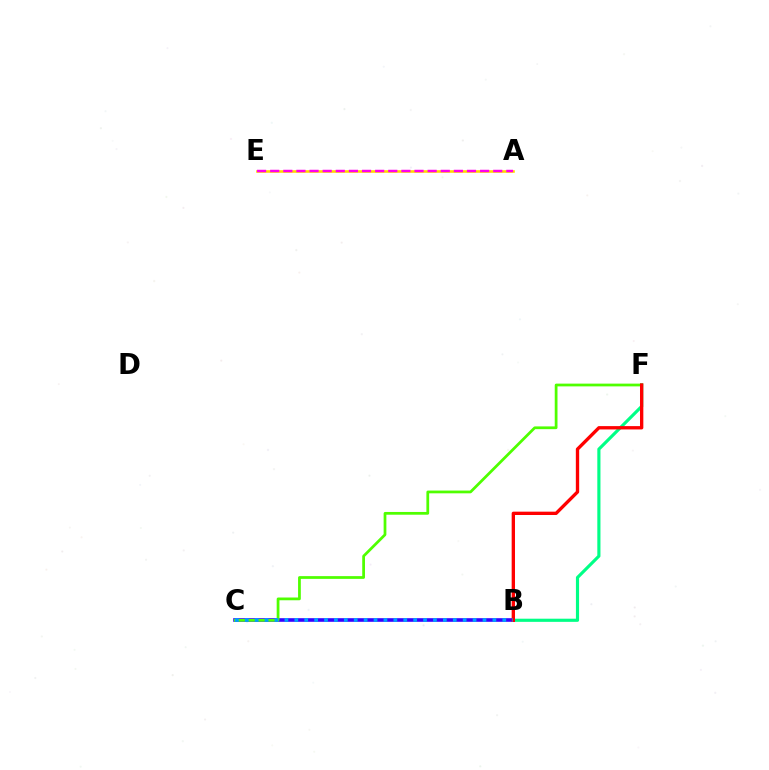{('B', 'F'): [{'color': '#00ff86', 'line_style': 'solid', 'thickness': 2.27}, {'color': '#ff0000', 'line_style': 'solid', 'thickness': 2.4}], ('B', 'C'): [{'color': '#3700ff', 'line_style': 'solid', 'thickness': 2.6}, {'color': '#009eff', 'line_style': 'dotted', 'thickness': 2.69}], ('C', 'F'): [{'color': '#4fff00', 'line_style': 'solid', 'thickness': 1.98}], ('A', 'E'): [{'color': '#ffd500', 'line_style': 'solid', 'thickness': 1.88}, {'color': '#ff00ed', 'line_style': 'dashed', 'thickness': 1.78}]}